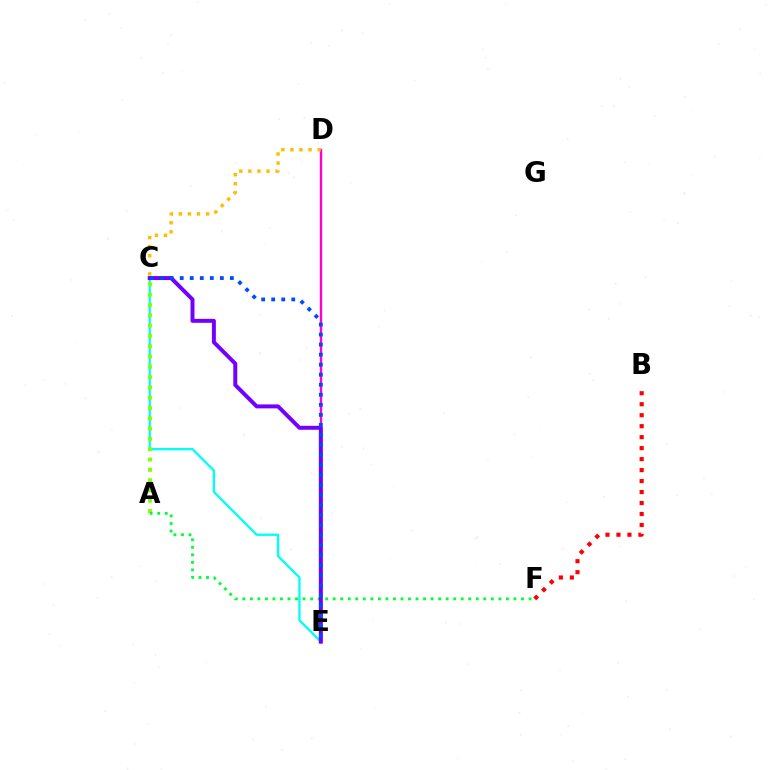{('D', 'E'): [{'color': '#ff00cf', 'line_style': 'solid', 'thickness': 1.71}], ('C', 'D'): [{'color': '#ffbd00', 'line_style': 'dotted', 'thickness': 2.46}], ('C', 'E'): [{'color': '#00fff6', 'line_style': 'solid', 'thickness': 1.68}, {'color': '#7200ff', 'line_style': 'solid', 'thickness': 2.86}, {'color': '#004bff', 'line_style': 'dotted', 'thickness': 2.73}], ('A', 'C'): [{'color': '#84ff00', 'line_style': 'dotted', 'thickness': 2.8}], ('A', 'F'): [{'color': '#00ff39', 'line_style': 'dotted', 'thickness': 2.05}], ('B', 'F'): [{'color': '#ff0000', 'line_style': 'dotted', 'thickness': 2.98}]}